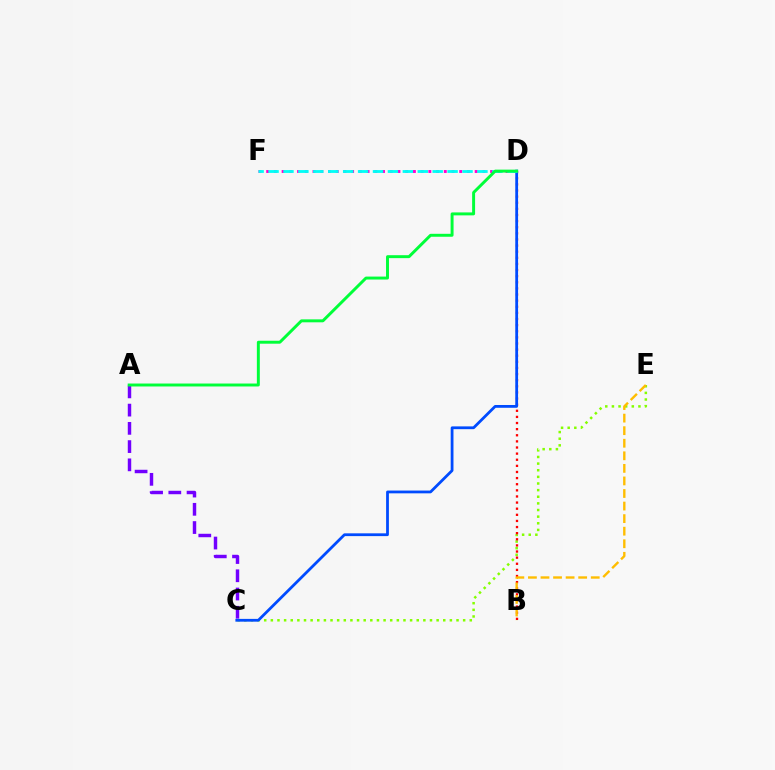{('C', 'E'): [{'color': '#84ff00', 'line_style': 'dotted', 'thickness': 1.8}], ('A', 'C'): [{'color': '#7200ff', 'line_style': 'dashed', 'thickness': 2.48}], ('B', 'D'): [{'color': '#ff0000', 'line_style': 'dotted', 'thickness': 1.66}], ('C', 'D'): [{'color': '#004bff', 'line_style': 'solid', 'thickness': 2.0}], ('D', 'F'): [{'color': '#ff00cf', 'line_style': 'dotted', 'thickness': 2.1}, {'color': '#00fff6', 'line_style': 'dashed', 'thickness': 2.03}], ('A', 'D'): [{'color': '#00ff39', 'line_style': 'solid', 'thickness': 2.12}], ('B', 'E'): [{'color': '#ffbd00', 'line_style': 'dashed', 'thickness': 1.71}]}